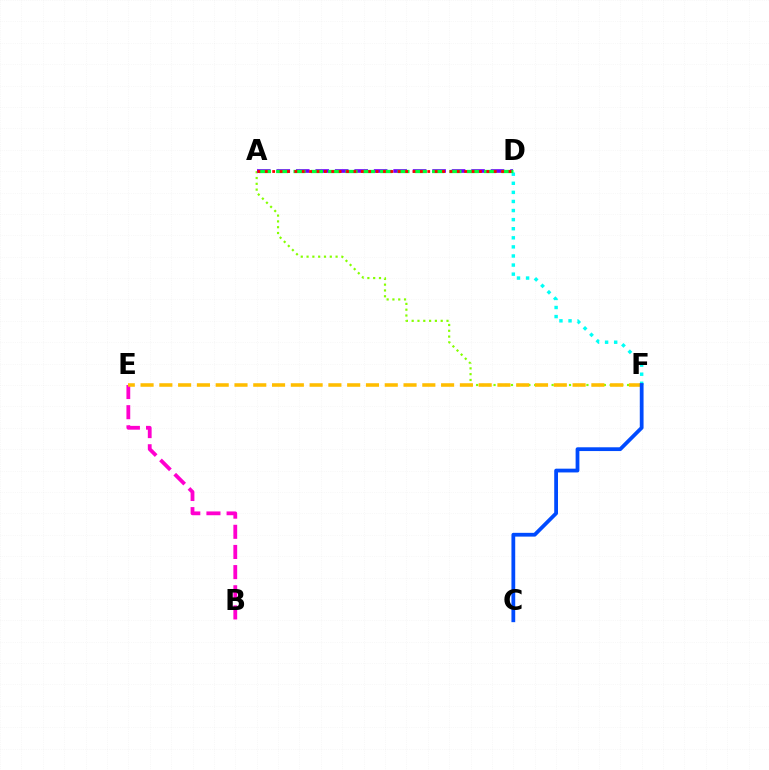{('B', 'E'): [{'color': '#ff00cf', 'line_style': 'dashed', 'thickness': 2.74}], ('D', 'F'): [{'color': '#00fff6', 'line_style': 'dotted', 'thickness': 2.47}], ('A', 'F'): [{'color': '#84ff00', 'line_style': 'dotted', 'thickness': 1.58}], ('E', 'F'): [{'color': '#ffbd00', 'line_style': 'dashed', 'thickness': 2.55}], ('C', 'F'): [{'color': '#004bff', 'line_style': 'solid', 'thickness': 2.72}], ('A', 'D'): [{'color': '#7200ff', 'line_style': 'dashed', 'thickness': 2.65}, {'color': '#00ff39', 'line_style': 'dashed', 'thickness': 2.35}, {'color': '#ff0000', 'line_style': 'dotted', 'thickness': 2.01}]}